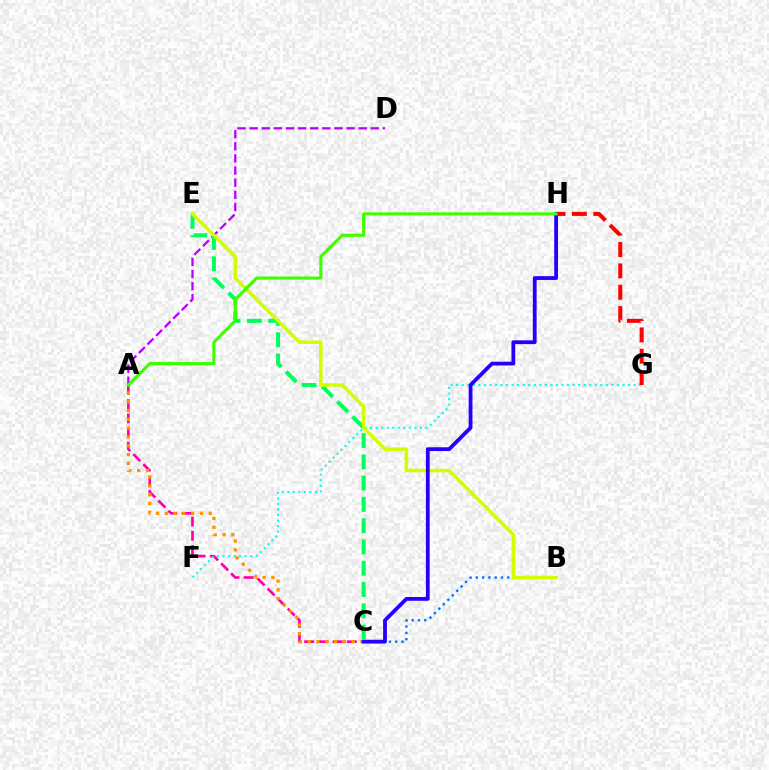{('A', 'D'): [{'color': '#b900ff', 'line_style': 'dashed', 'thickness': 1.65}], ('A', 'C'): [{'color': '#ff00ac', 'line_style': 'dashed', 'thickness': 1.93}, {'color': '#ff9400', 'line_style': 'dotted', 'thickness': 2.39}], ('F', 'G'): [{'color': '#00fff6', 'line_style': 'dotted', 'thickness': 1.51}], ('C', 'E'): [{'color': '#00ff5c', 'line_style': 'dashed', 'thickness': 2.89}], ('G', 'H'): [{'color': '#ff0000', 'line_style': 'dashed', 'thickness': 2.9}], ('B', 'C'): [{'color': '#0074ff', 'line_style': 'dotted', 'thickness': 1.71}], ('B', 'E'): [{'color': '#d1ff00', 'line_style': 'solid', 'thickness': 2.54}], ('C', 'H'): [{'color': '#2500ff', 'line_style': 'solid', 'thickness': 2.74}], ('A', 'H'): [{'color': '#3dff00', 'line_style': 'solid', 'thickness': 2.24}]}